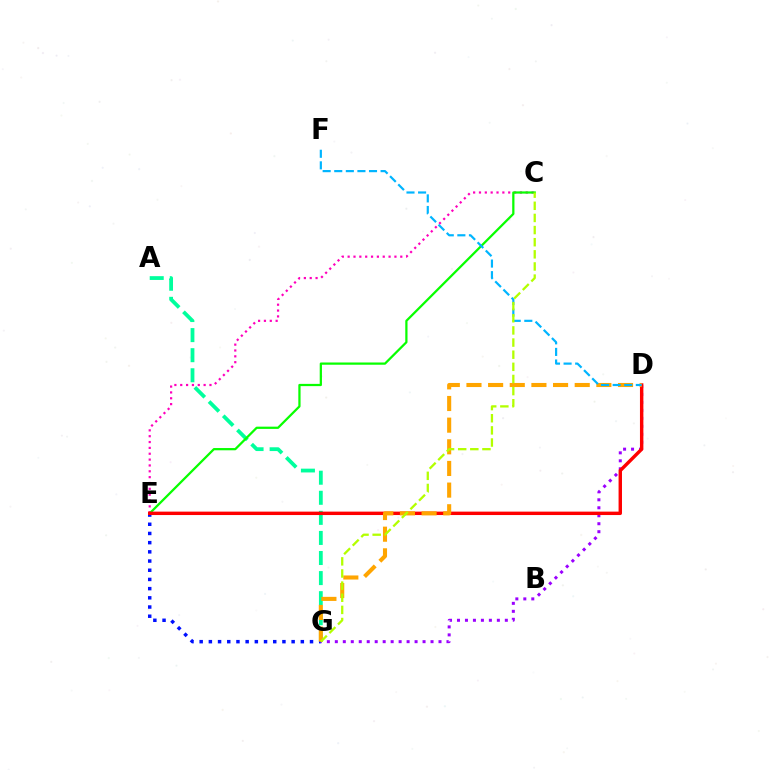{('A', 'G'): [{'color': '#00ff9d', 'line_style': 'dashed', 'thickness': 2.73}], ('E', 'G'): [{'color': '#0010ff', 'line_style': 'dotted', 'thickness': 2.5}], ('C', 'E'): [{'color': '#ff00bd', 'line_style': 'dotted', 'thickness': 1.59}, {'color': '#08ff00', 'line_style': 'solid', 'thickness': 1.62}], ('D', 'G'): [{'color': '#9b00ff', 'line_style': 'dotted', 'thickness': 2.17}, {'color': '#ffa500', 'line_style': 'dashed', 'thickness': 2.94}], ('D', 'E'): [{'color': '#ff0000', 'line_style': 'solid', 'thickness': 2.46}], ('D', 'F'): [{'color': '#00b5ff', 'line_style': 'dashed', 'thickness': 1.57}], ('C', 'G'): [{'color': '#b3ff00', 'line_style': 'dashed', 'thickness': 1.65}]}